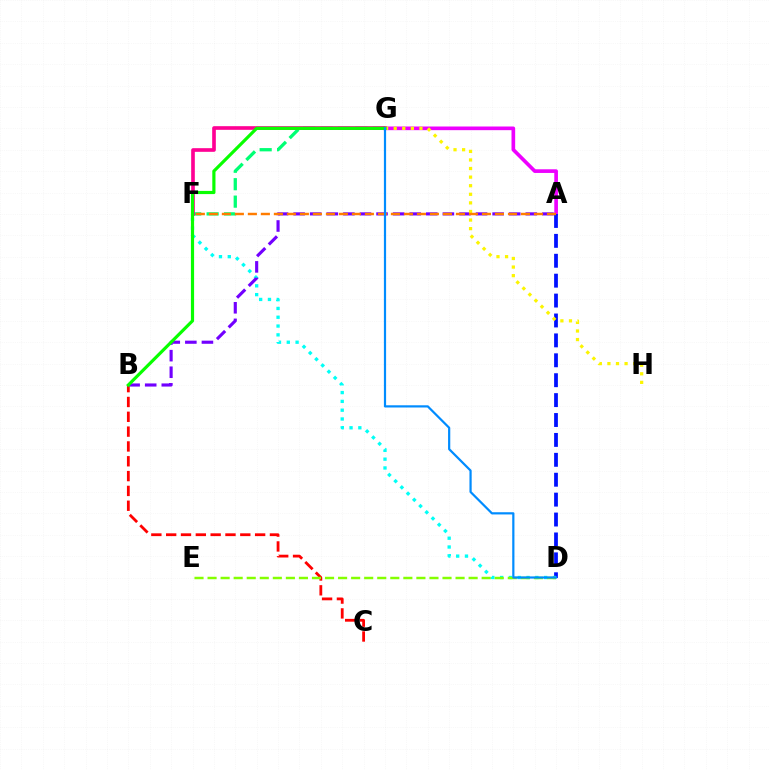{('A', 'G'): [{'color': '#ee00ff', 'line_style': 'solid', 'thickness': 2.64}], ('A', 'D'): [{'color': '#0010ff', 'line_style': 'dashed', 'thickness': 2.7}], ('F', 'G'): [{'color': '#00ff74', 'line_style': 'dashed', 'thickness': 2.37}, {'color': '#ff0094', 'line_style': 'solid', 'thickness': 2.62}], ('B', 'C'): [{'color': '#ff0000', 'line_style': 'dashed', 'thickness': 2.01}], ('D', 'F'): [{'color': '#00fff6', 'line_style': 'dotted', 'thickness': 2.39}], ('A', 'B'): [{'color': '#7200ff', 'line_style': 'dashed', 'thickness': 2.25}], ('G', 'H'): [{'color': '#fcf500', 'line_style': 'dotted', 'thickness': 2.33}], ('D', 'E'): [{'color': '#84ff00', 'line_style': 'dashed', 'thickness': 1.77}], ('B', 'G'): [{'color': '#08ff00', 'line_style': 'solid', 'thickness': 2.29}], ('A', 'F'): [{'color': '#ff7c00', 'line_style': 'dashed', 'thickness': 1.77}], ('D', 'G'): [{'color': '#008cff', 'line_style': 'solid', 'thickness': 1.59}]}